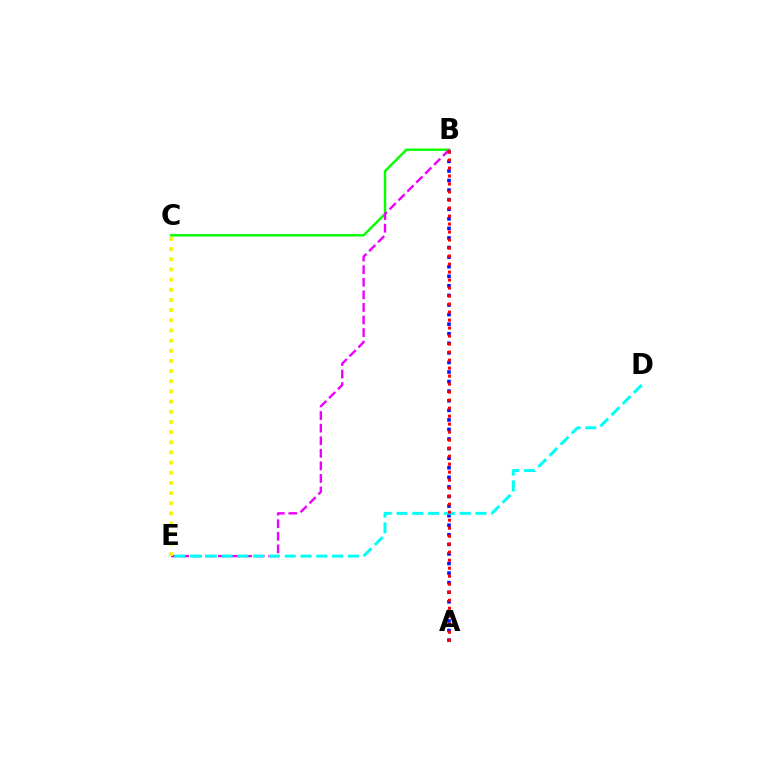{('B', 'C'): [{'color': '#08ff00', 'line_style': 'solid', 'thickness': 1.75}], ('A', 'B'): [{'color': '#0010ff', 'line_style': 'dotted', 'thickness': 2.6}, {'color': '#ff0000', 'line_style': 'dotted', 'thickness': 2.17}], ('B', 'E'): [{'color': '#ee00ff', 'line_style': 'dashed', 'thickness': 1.71}], ('D', 'E'): [{'color': '#00fff6', 'line_style': 'dashed', 'thickness': 2.14}], ('C', 'E'): [{'color': '#fcf500', 'line_style': 'dotted', 'thickness': 2.76}]}